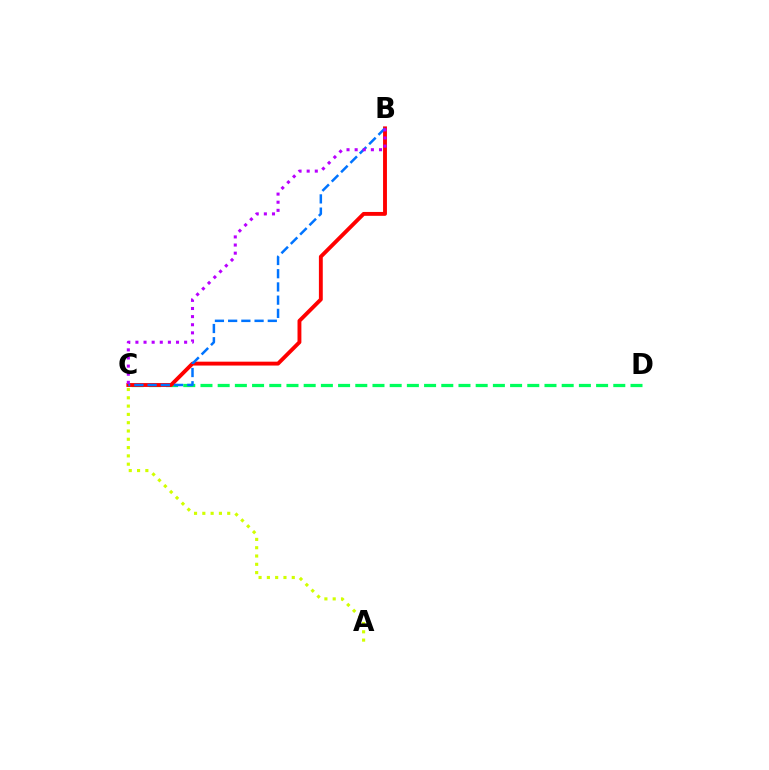{('C', 'D'): [{'color': '#00ff5c', 'line_style': 'dashed', 'thickness': 2.34}], ('A', 'C'): [{'color': '#d1ff00', 'line_style': 'dotted', 'thickness': 2.25}], ('B', 'C'): [{'color': '#ff0000', 'line_style': 'solid', 'thickness': 2.79}, {'color': '#0074ff', 'line_style': 'dashed', 'thickness': 1.8}, {'color': '#b900ff', 'line_style': 'dotted', 'thickness': 2.21}]}